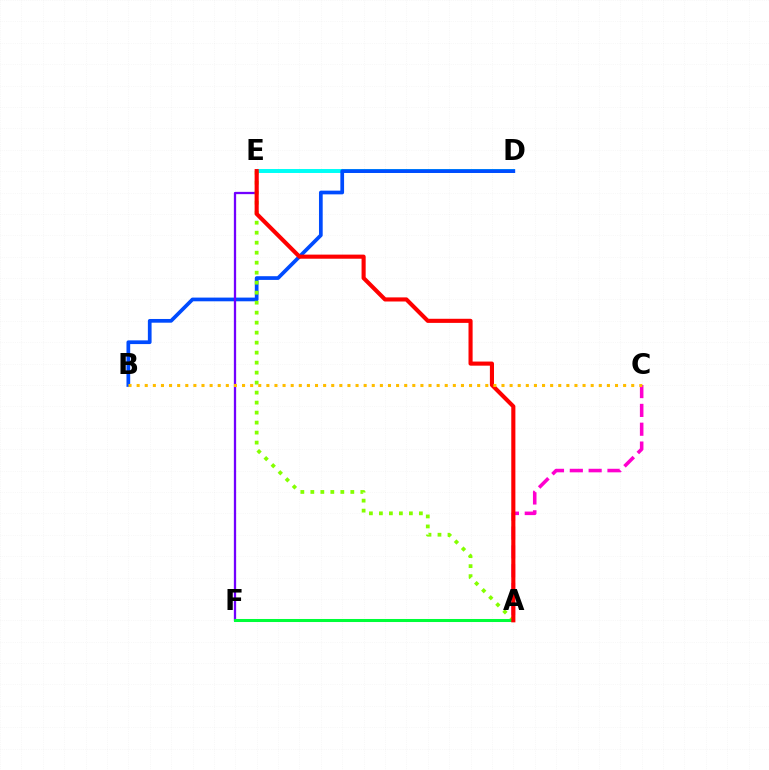{('A', 'C'): [{'color': '#ff00cf', 'line_style': 'dashed', 'thickness': 2.56}], ('D', 'E'): [{'color': '#00fff6', 'line_style': 'solid', 'thickness': 2.85}], ('B', 'D'): [{'color': '#004bff', 'line_style': 'solid', 'thickness': 2.67}], ('E', 'F'): [{'color': '#7200ff', 'line_style': 'solid', 'thickness': 1.65}], ('A', 'E'): [{'color': '#84ff00', 'line_style': 'dotted', 'thickness': 2.72}, {'color': '#ff0000', 'line_style': 'solid', 'thickness': 2.96}], ('A', 'F'): [{'color': '#00ff39', 'line_style': 'solid', 'thickness': 2.19}], ('B', 'C'): [{'color': '#ffbd00', 'line_style': 'dotted', 'thickness': 2.2}]}